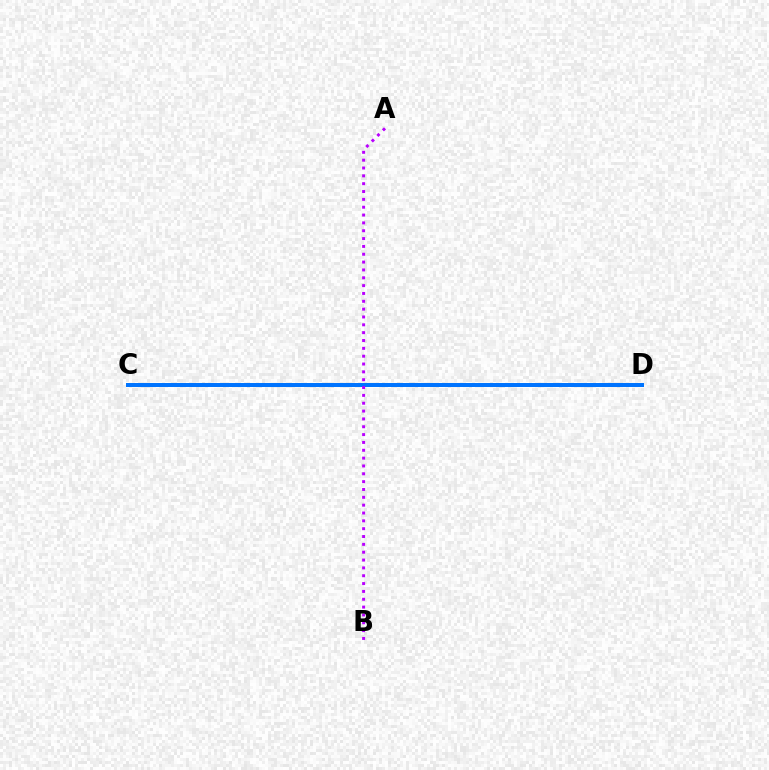{('C', 'D'): [{'color': '#00ff5c', 'line_style': 'dotted', 'thickness': 1.62}, {'color': '#ff0000', 'line_style': 'dotted', 'thickness': 2.11}, {'color': '#d1ff00', 'line_style': 'dotted', 'thickness': 1.53}, {'color': '#0074ff', 'line_style': 'solid', 'thickness': 2.87}], ('A', 'B'): [{'color': '#b900ff', 'line_style': 'dotted', 'thickness': 2.13}]}